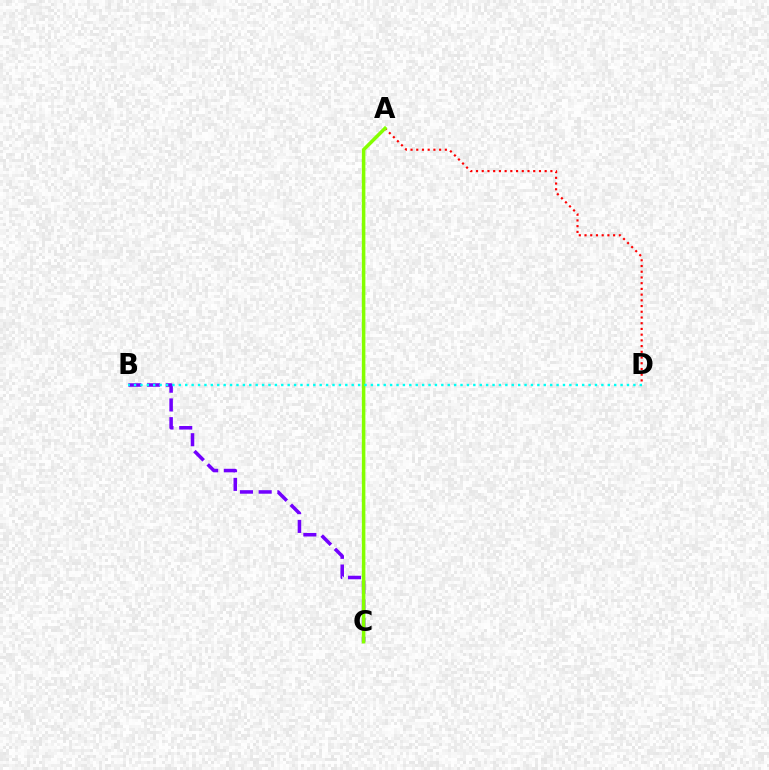{('B', 'C'): [{'color': '#7200ff', 'line_style': 'dashed', 'thickness': 2.54}], ('A', 'D'): [{'color': '#ff0000', 'line_style': 'dotted', 'thickness': 1.55}], ('A', 'C'): [{'color': '#84ff00', 'line_style': 'solid', 'thickness': 2.54}], ('B', 'D'): [{'color': '#00fff6', 'line_style': 'dotted', 'thickness': 1.74}]}